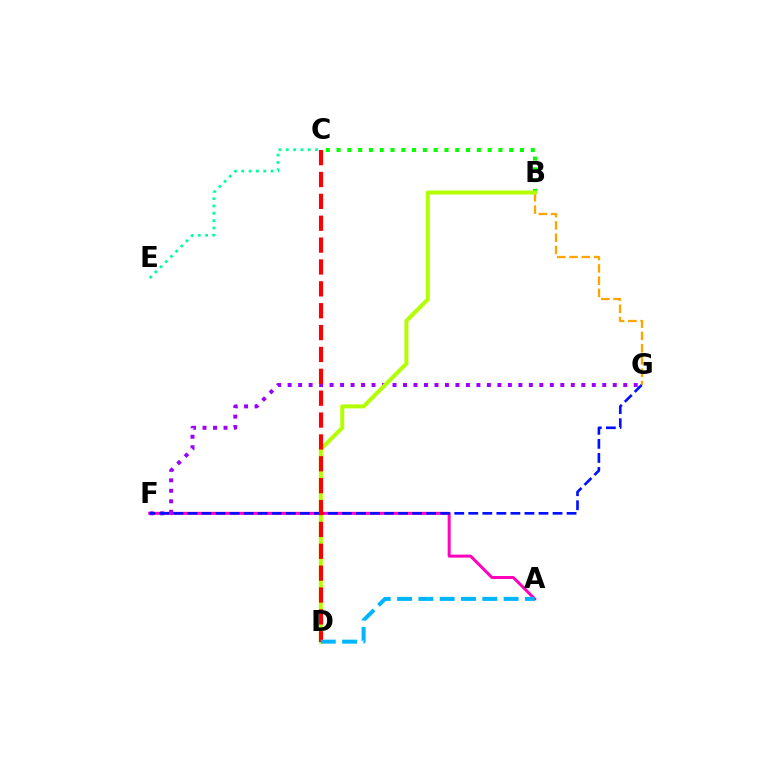{('B', 'C'): [{'color': '#08ff00', 'line_style': 'dotted', 'thickness': 2.93}], ('A', 'F'): [{'color': '#ff00bd', 'line_style': 'solid', 'thickness': 2.15}], ('C', 'E'): [{'color': '#00ff9d', 'line_style': 'dotted', 'thickness': 1.99}], ('B', 'G'): [{'color': '#ffa500', 'line_style': 'dashed', 'thickness': 1.67}], ('F', 'G'): [{'color': '#9b00ff', 'line_style': 'dotted', 'thickness': 2.85}, {'color': '#0010ff', 'line_style': 'dashed', 'thickness': 1.91}], ('B', 'D'): [{'color': '#b3ff00', 'line_style': 'solid', 'thickness': 2.87}], ('C', 'D'): [{'color': '#ff0000', 'line_style': 'dashed', 'thickness': 2.97}], ('A', 'D'): [{'color': '#00b5ff', 'line_style': 'dashed', 'thickness': 2.89}]}